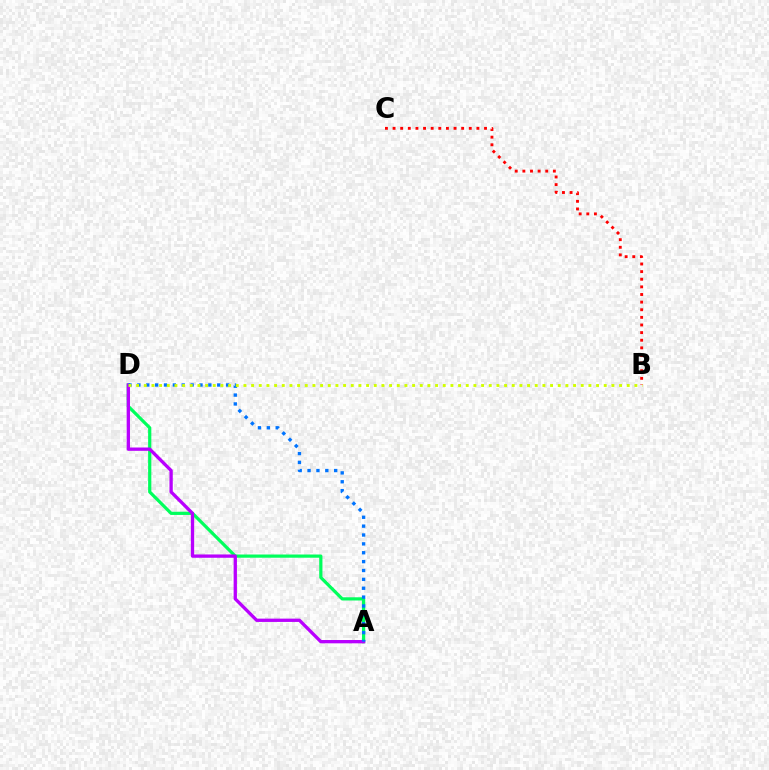{('B', 'C'): [{'color': '#ff0000', 'line_style': 'dotted', 'thickness': 2.07}], ('A', 'D'): [{'color': '#00ff5c', 'line_style': 'solid', 'thickness': 2.31}, {'color': '#b900ff', 'line_style': 'solid', 'thickness': 2.38}, {'color': '#0074ff', 'line_style': 'dotted', 'thickness': 2.41}], ('B', 'D'): [{'color': '#d1ff00', 'line_style': 'dotted', 'thickness': 2.08}]}